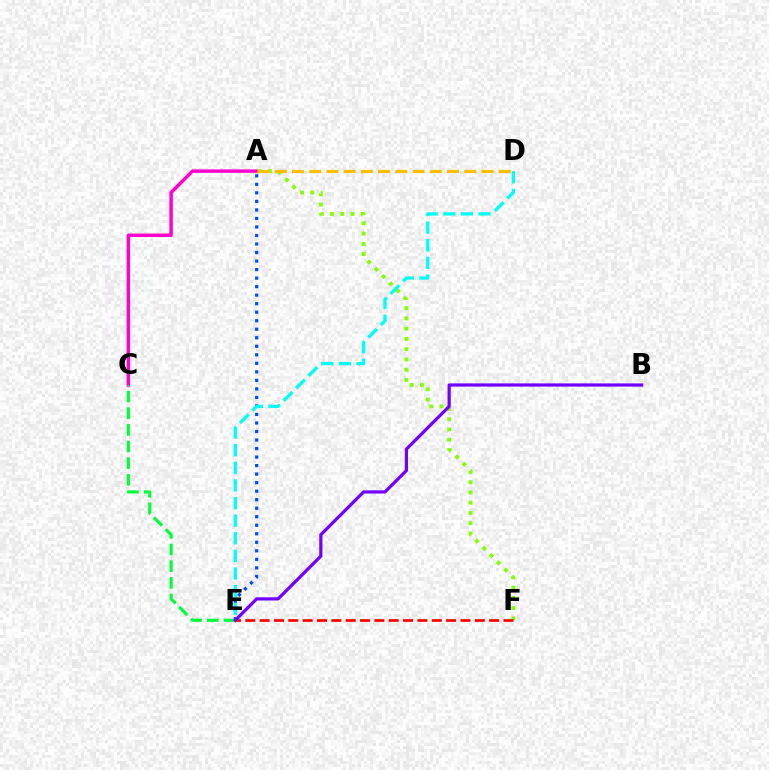{('A', 'E'): [{'color': '#004bff', 'line_style': 'dotted', 'thickness': 2.32}], ('A', 'C'): [{'color': '#ff00cf', 'line_style': 'solid', 'thickness': 2.47}], ('A', 'F'): [{'color': '#84ff00', 'line_style': 'dotted', 'thickness': 2.79}], ('D', 'E'): [{'color': '#00fff6', 'line_style': 'dashed', 'thickness': 2.39}], ('E', 'F'): [{'color': '#ff0000', 'line_style': 'dashed', 'thickness': 1.95}], ('A', 'D'): [{'color': '#ffbd00', 'line_style': 'dashed', 'thickness': 2.34}], ('C', 'E'): [{'color': '#00ff39', 'line_style': 'dashed', 'thickness': 2.26}], ('B', 'E'): [{'color': '#7200ff', 'line_style': 'solid', 'thickness': 2.31}]}